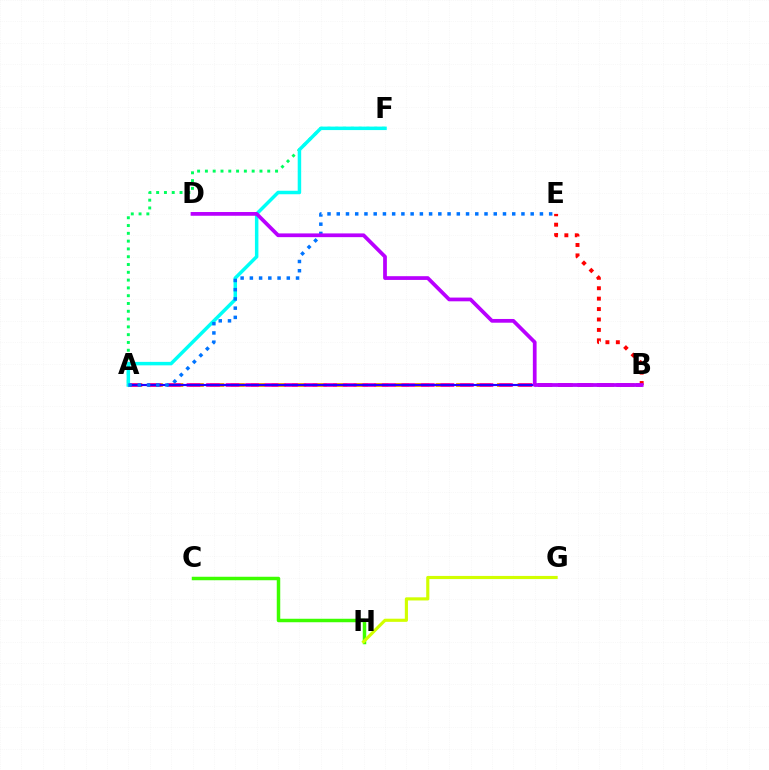{('A', 'B'): [{'color': '#ff9400', 'line_style': 'dashed', 'thickness': 2.79}, {'color': '#ff00ac', 'line_style': 'dashed', 'thickness': 2.65}, {'color': '#2500ff', 'line_style': 'solid', 'thickness': 1.56}], ('A', 'F'): [{'color': '#00ff5c', 'line_style': 'dotted', 'thickness': 2.12}, {'color': '#00fff6', 'line_style': 'solid', 'thickness': 2.51}], ('C', 'H'): [{'color': '#3dff00', 'line_style': 'solid', 'thickness': 2.5}], ('B', 'E'): [{'color': '#ff0000', 'line_style': 'dotted', 'thickness': 2.83}], ('G', 'H'): [{'color': '#d1ff00', 'line_style': 'solid', 'thickness': 2.26}], ('A', 'E'): [{'color': '#0074ff', 'line_style': 'dotted', 'thickness': 2.51}], ('B', 'D'): [{'color': '#b900ff', 'line_style': 'solid', 'thickness': 2.69}]}